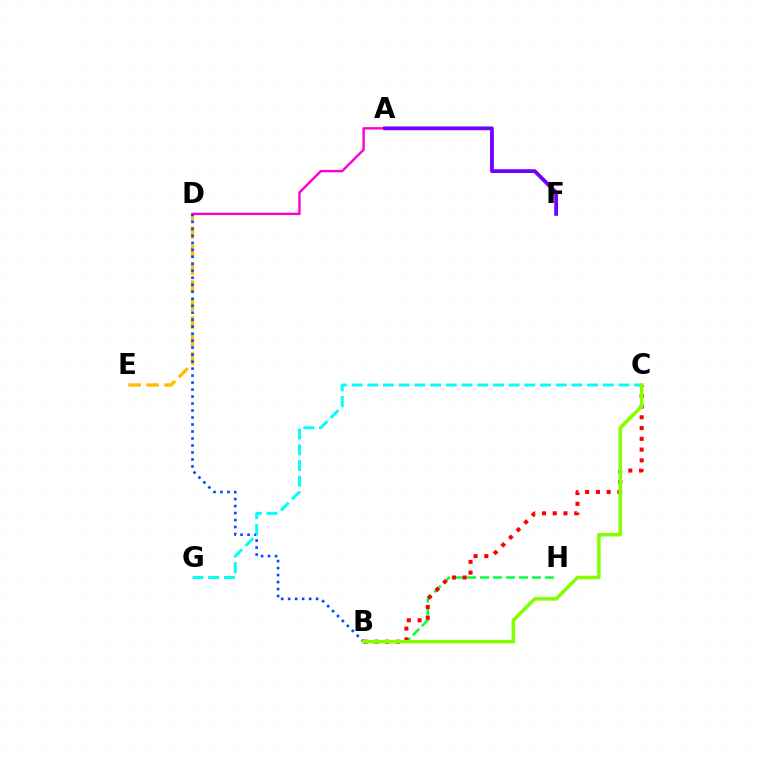{('D', 'E'): [{'color': '#ffbd00', 'line_style': 'dashed', 'thickness': 2.44}], ('A', 'D'): [{'color': '#ff00cf', 'line_style': 'solid', 'thickness': 1.73}], ('B', 'H'): [{'color': '#00ff39', 'line_style': 'dashed', 'thickness': 1.76}], ('B', 'D'): [{'color': '#004bff', 'line_style': 'dotted', 'thickness': 1.9}], ('B', 'C'): [{'color': '#ff0000', 'line_style': 'dotted', 'thickness': 2.92}, {'color': '#84ff00', 'line_style': 'solid', 'thickness': 2.55}], ('C', 'G'): [{'color': '#00fff6', 'line_style': 'dashed', 'thickness': 2.13}], ('A', 'F'): [{'color': '#7200ff', 'line_style': 'solid', 'thickness': 2.73}]}